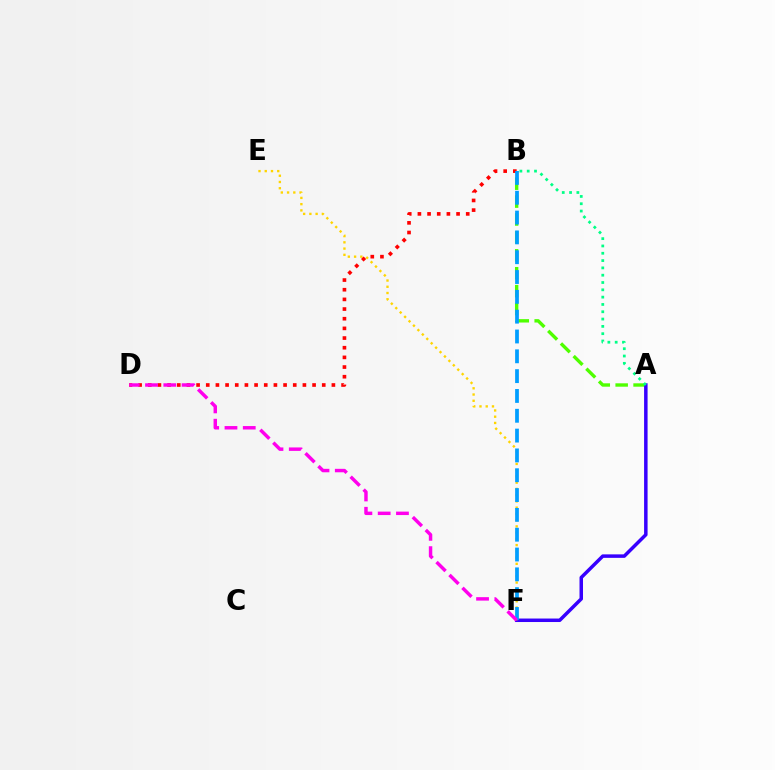{('A', 'B'): [{'color': '#4fff00', 'line_style': 'dashed', 'thickness': 2.43}, {'color': '#00ff86', 'line_style': 'dotted', 'thickness': 1.99}], ('A', 'F'): [{'color': '#3700ff', 'line_style': 'solid', 'thickness': 2.51}], ('E', 'F'): [{'color': '#ffd500', 'line_style': 'dotted', 'thickness': 1.7}], ('B', 'D'): [{'color': '#ff0000', 'line_style': 'dotted', 'thickness': 2.63}], ('B', 'F'): [{'color': '#009eff', 'line_style': 'dashed', 'thickness': 2.69}], ('D', 'F'): [{'color': '#ff00ed', 'line_style': 'dashed', 'thickness': 2.48}]}